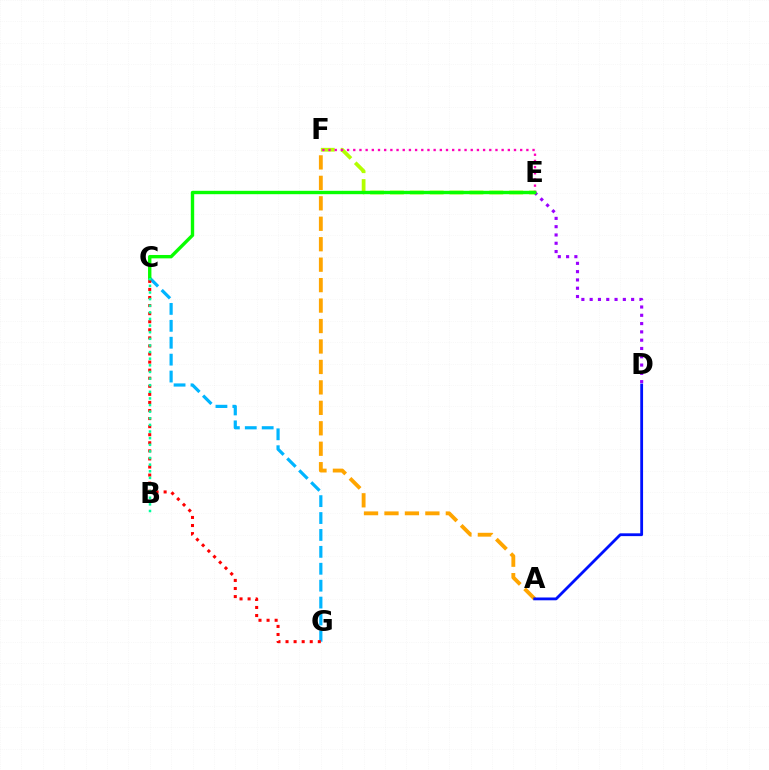{('D', 'E'): [{'color': '#9b00ff', 'line_style': 'dotted', 'thickness': 2.25}], ('A', 'F'): [{'color': '#ffa500', 'line_style': 'dashed', 'thickness': 2.78}], ('E', 'F'): [{'color': '#b3ff00', 'line_style': 'dashed', 'thickness': 2.7}, {'color': '#ff00bd', 'line_style': 'dotted', 'thickness': 1.68}], ('C', 'G'): [{'color': '#00b5ff', 'line_style': 'dashed', 'thickness': 2.3}, {'color': '#ff0000', 'line_style': 'dotted', 'thickness': 2.19}], ('A', 'D'): [{'color': '#0010ff', 'line_style': 'solid', 'thickness': 2.02}], ('C', 'E'): [{'color': '#08ff00', 'line_style': 'solid', 'thickness': 2.44}], ('B', 'C'): [{'color': '#00ff9d', 'line_style': 'dotted', 'thickness': 1.8}]}